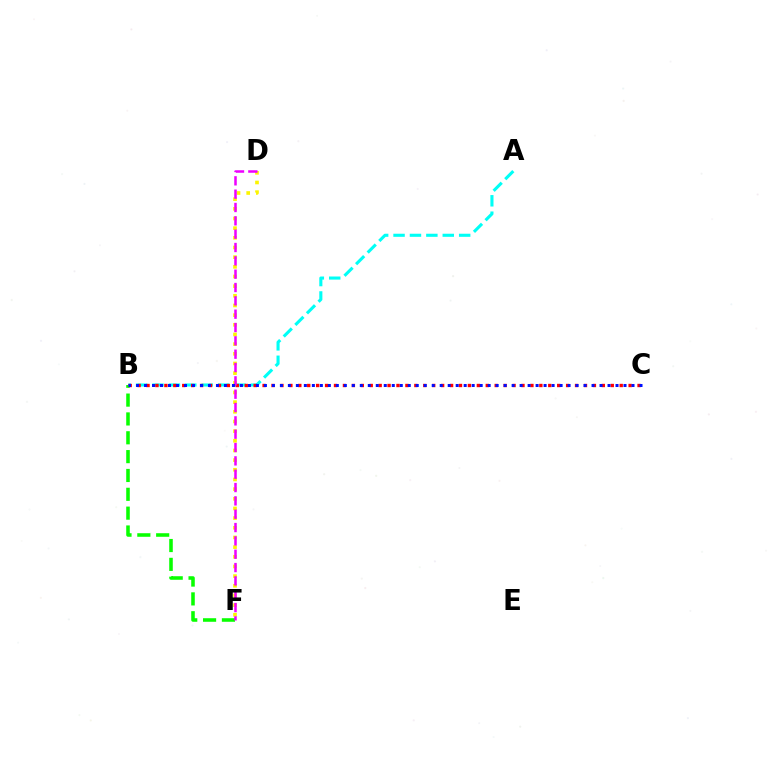{('D', 'F'): [{'color': '#fcf500', 'line_style': 'dotted', 'thickness': 2.63}, {'color': '#ee00ff', 'line_style': 'dashed', 'thickness': 1.81}], ('B', 'F'): [{'color': '#08ff00', 'line_style': 'dashed', 'thickness': 2.56}], ('A', 'B'): [{'color': '#00fff6', 'line_style': 'dashed', 'thickness': 2.23}], ('B', 'C'): [{'color': '#ff0000', 'line_style': 'dotted', 'thickness': 2.43}, {'color': '#0010ff', 'line_style': 'dotted', 'thickness': 2.17}]}